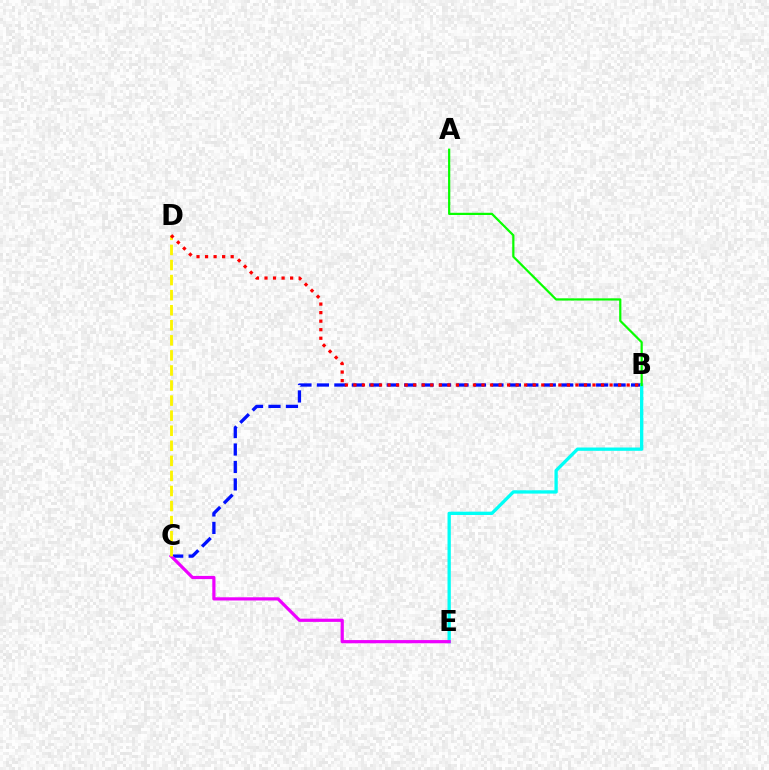{('B', 'C'): [{'color': '#0010ff', 'line_style': 'dashed', 'thickness': 2.37}], ('B', 'E'): [{'color': '#00fff6', 'line_style': 'solid', 'thickness': 2.38}], ('C', 'E'): [{'color': '#ee00ff', 'line_style': 'solid', 'thickness': 2.3}], ('A', 'B'): [{'color': '#08ff00', 'line_style': 'solid', 'thickness': 1.59}], ('C', 'D'): [{'color': '#fcf500', 'line_style': 'dashed', 'thickness': 2.05}], ('B', 'D'): [{'color': '#ff0000', 'line_style': 'dotted', 'thickness': 2.32}]}